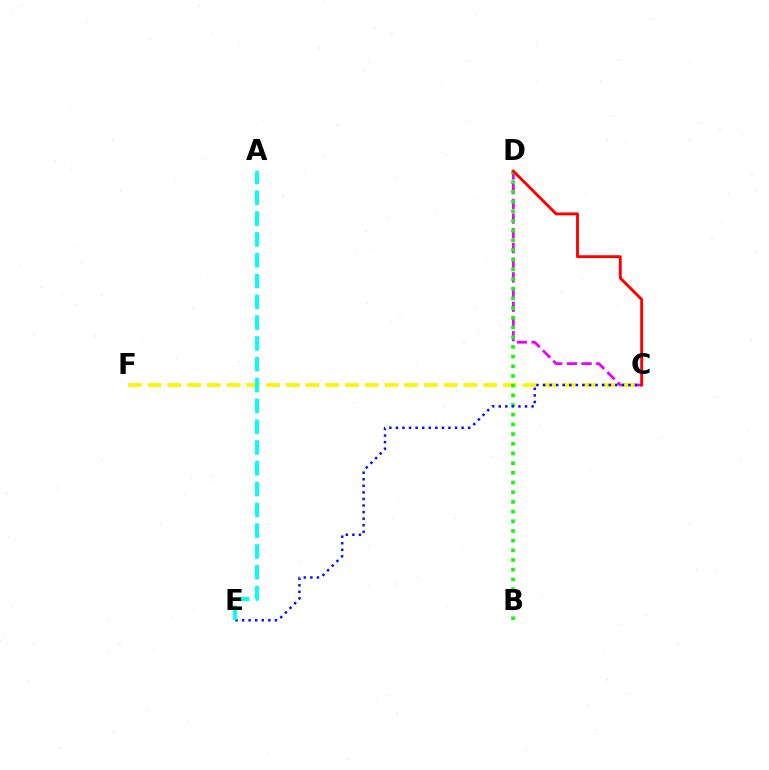{('C', 'D'): [{'color': '#ee00ff', 'line_style': 'dashed', 'thickness': 2.0}, {'color': '#ff0000', 'line_style': 'solid', 'thickness': 2.07}], ('C', 'F'): [{'color': '#fcf500', 'line_style': 'dashed', 'thickness': 2.68}], ('B', 'D'): [{'color': '#08ff00', 'line_style': 'dotted', 'thickness': 2.63}], ('C', 'E'): [{'color': '#0010ff', 'line_style': 'dotted', 'thickness': 1.78}], ('A', 'E'): [{'color': '#00fff6', 'line_style': 'dashed', 'thickness': 2.83}]}